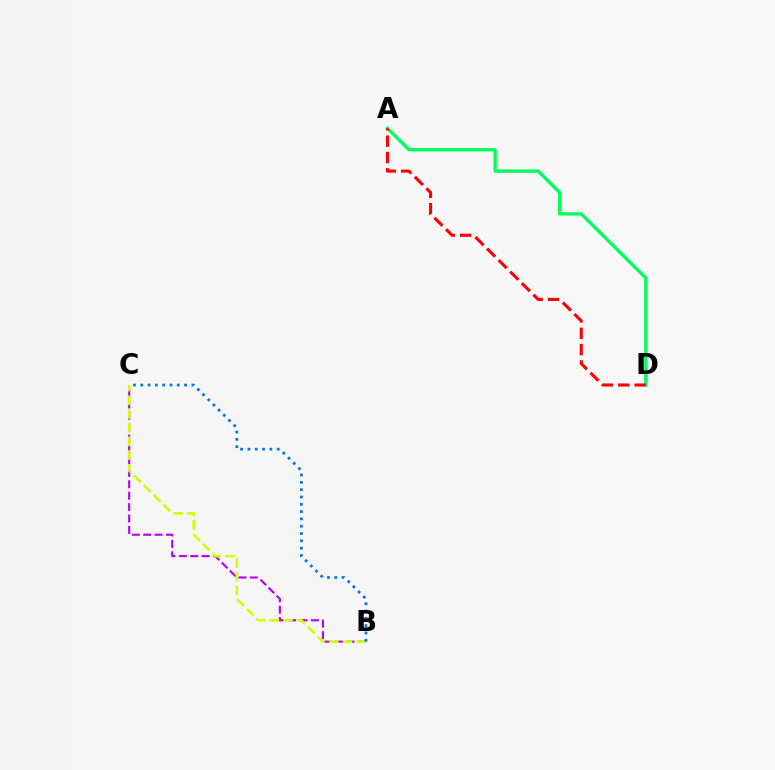{('B', 'C'): [{'color': '#b900ff', 'line_style': 'dashed', 'thickness': 1.55}, {'color': '#d1ff00', 'line_style': 'dashed', 'thickness': 1.86}, {'color': '#0074ff', 'line_style': 'dotted', 'thickness': 1.99}], ('A', 'D'): [{'color': '#00ff5c', 'line_style': 'solid', 'thickness': 2.41}, {'color': '#ff0000', 'line_style': 'dashed', 'thickness': 2.22}]}